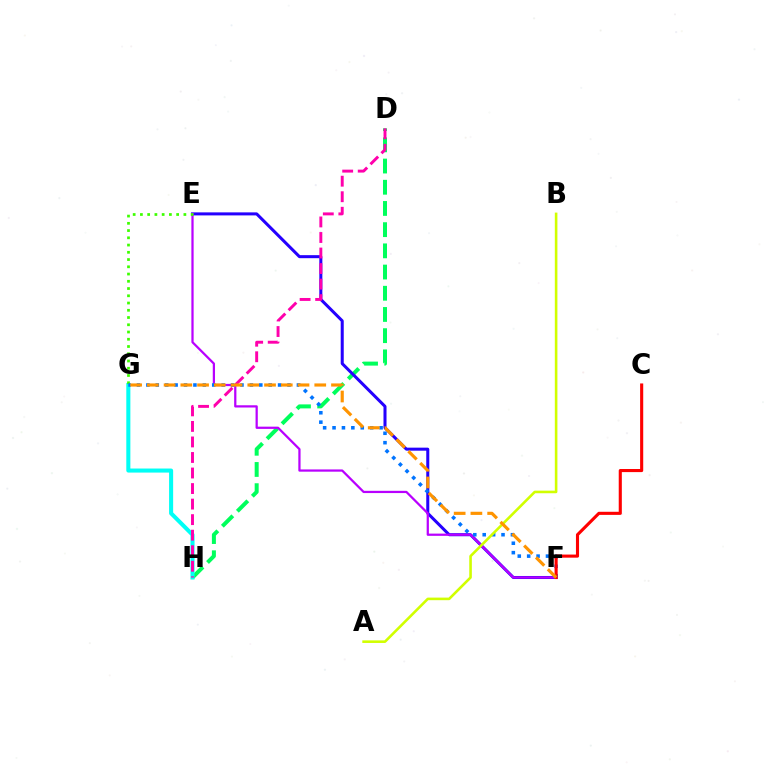{('D', 'H'): [{'color': '#00ff5c', 'line_style': 'dashed', 'thickness': 2.88}, {'color': '#ff00ac', 'line_style': 'dashed', 'thickness': 2.11}], ('E', 'F'): [{'color': '#2500ff', 'line_style': 'solid', 'thickness': 2.18}, {'color': '#b900ff', 'line_style': 'solid', 'thickness': 1.61}], ('G', 'H'): [{'color': '#00fff6', 'line_style': 'solid', 'thickness': 2.92}], ('E', 'G'): [{'color': '#3dff00', 'line_style': 'dotted', 'thickness': 1.97}], ('F', 'G'): [{'color': '#0074ff', 'line_style': 'dotted', 'thickness': 2.56}, {'color': '#ff9400', 'line_style': 'dashed', 'thickness': 2.27}], ('C', 'F'): [{'color': '#ff0000', 'line_style': 'solid', 'thickness': 2.23}], ('A', 'B'): [{'color': '#d1ff00', 'line_style': 'solid', 'thickness': 1.87}]}